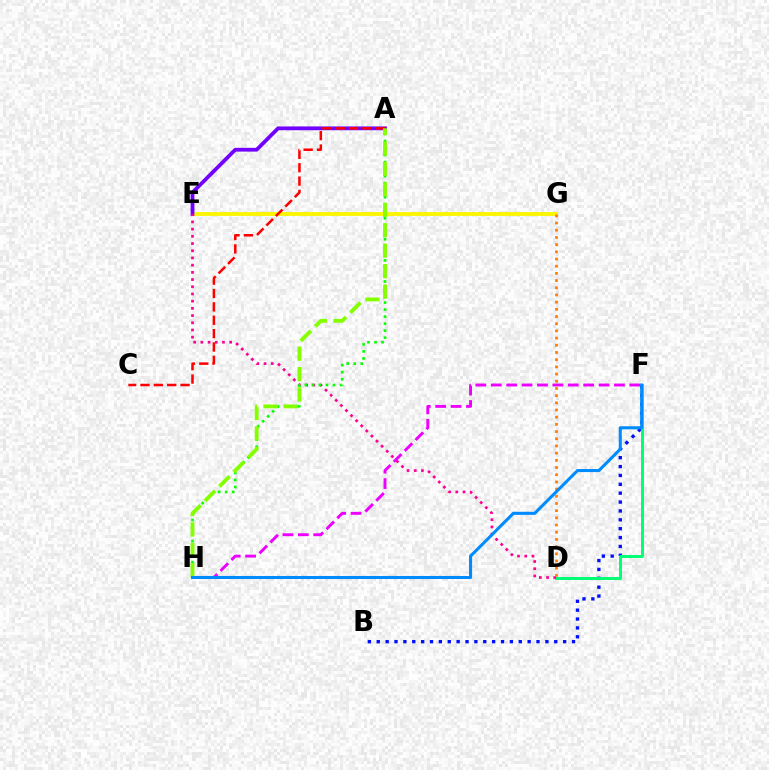{('E', 'G'): [{'color': '#00fff6', 'line_style': 'dotted', 'thickness': 1.79}, {'color': '#fcf500', 'line_style': 'solid', 'thickness': 2.76}], ('B', 'F'): [{'color': '#0010ff', 'line_style': 'dotted', 'thickness': 2.41}], ('D', 'F'): [{'color': '#00ff74', 'line_style': 'solid', 'thickness': 2.13}], ('A', 'E'): [{'color': '#7200ff', 'line_style': 'solid', 'thickness': 2.72}], ('D', 'E'): [{'color': '#ff0094', 'line_style': 'dotted', 'thickness': 1.96}], ('D', 'G'): [{'color': '#ff7c00', 'line_style': 'dotted', 'thickness': 1.95}], ('A', 'C'): [{'color': '#ff0000', 'line_style': 'dashed', 'thickness': 1.82}], ('A', 'H'): [{'color': '#08ff00', 'line_style': 'dotted', 'thickness': 1.91}, {'color': '#84ff00', 'line_style': 'dashed', 'thickness': 2.78}], ('F', 'H'): [{'color': '#ee00ff', 'line_style': 'dashed', 'thickness': 2.09}, {'color': '#008cff', 'line_style': 'solid', 'thickness': 2.21}]}